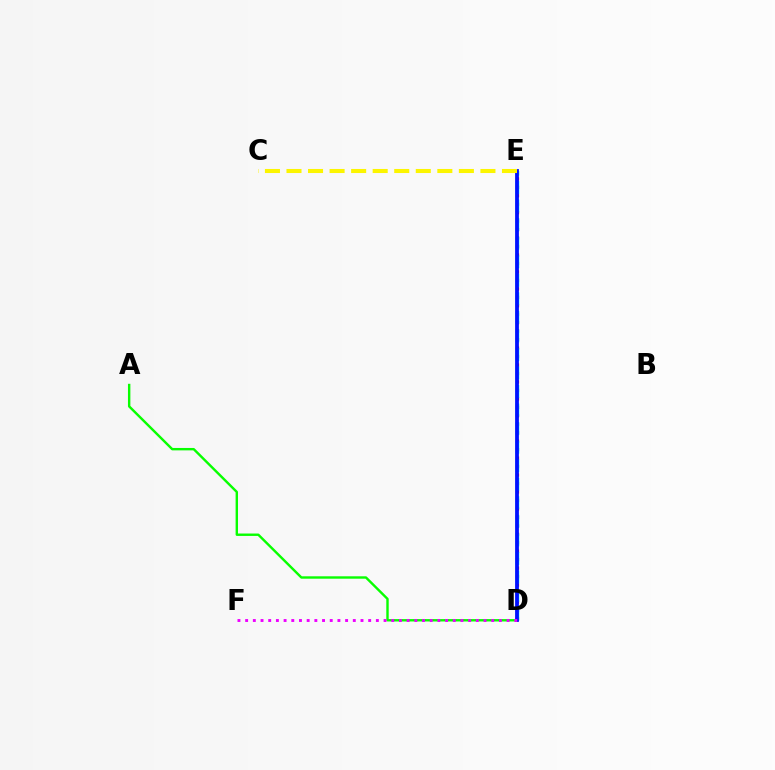{('D', 'E'): [{'color': '#ff0000', 'line_style': 'dotted', 'thickness': 2.3}, {'color': '#00fff6', 'line_style': 'dashed', 'thickness': 2.52}, {'color': '#0010ff', 'line_style': 'solid', 'thickness': 2.72}], ('A', 'D'): [{'color': '#08ff00', 'line_style': 'solid', 'thickness': 1.73}], ('D', 'F'): [{'color': '#ee00ff', 'line_style': 'dotted', 'thickness': 2.09}], ('C', 'E'): [{'color': '#fcf500', 'line_style': 'dashed', 'thickness': 2.93}]}